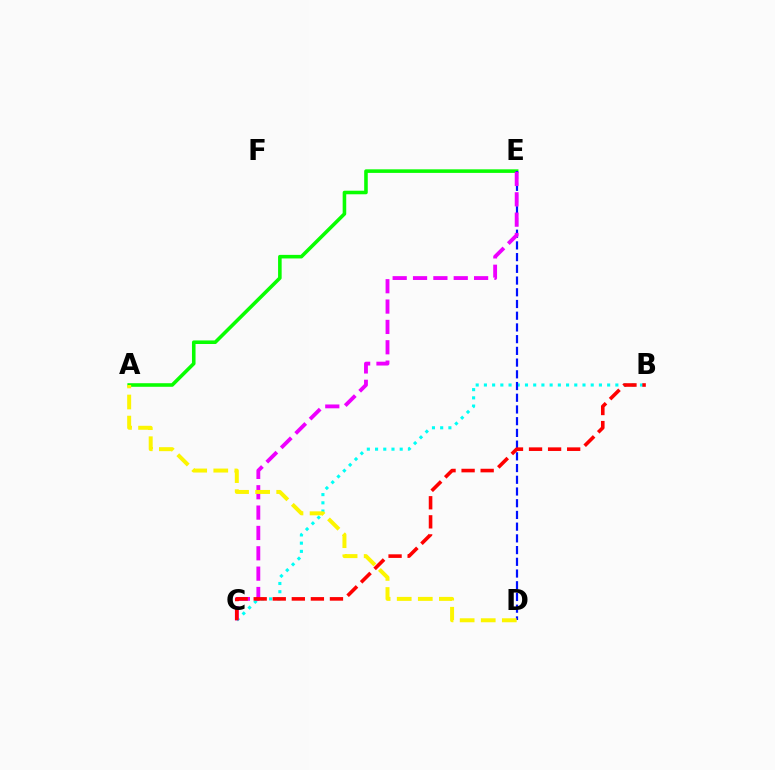{('A', 'E'): [{'color': '#08ff00', 'line_style': 'solid', 'thickness': 2.57}], ('B', 'C'): [{'color': '#00fff6', 'line_style': 'dotted', 'thickness': 2.23}, {'color': '#ff0000', 'line_style': 'dashed', 'thickness': 2.59}], ('D', 'E'): [{'color': '#0010ff', 'line_style': 'dashed', 'thickness': 1.59}], ('C', 'E'): [{'color': '#ee00ff', 'line_style': 'dashed', 'thickness': 2.76}], ('A', 'D'): [{'color': '#fcf500', 'line_style': 'dashed', 'thickness': 2.86}]}